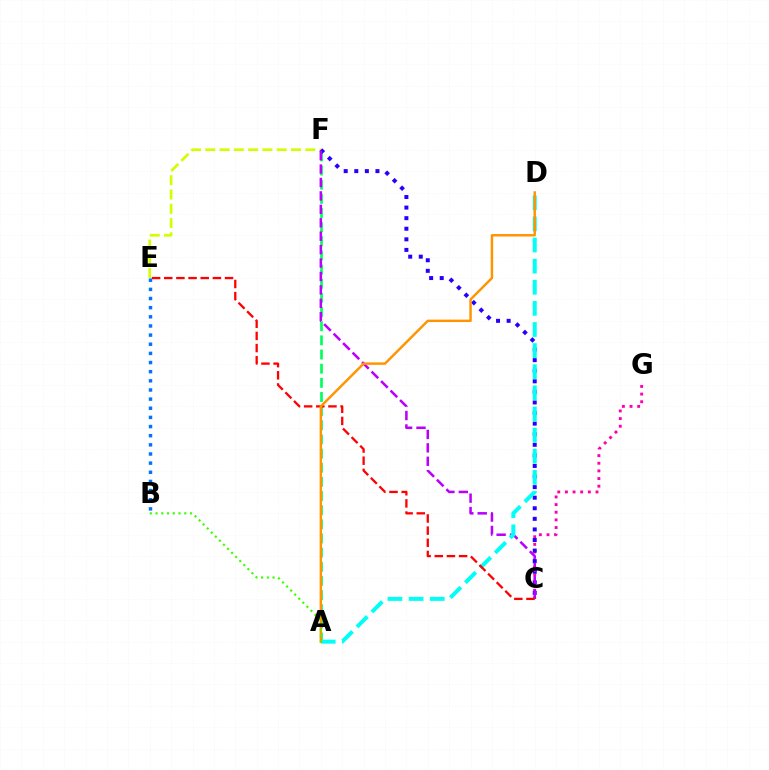{('E', 'F'): [{'color': '#d1ff00', 'line_style': 'dashed', 'thickness': 1.94}], ('C', 'G'): [{'color': '#ff00ac', 'line_style': 'dotted', 'thickness': 2.08}], ('A', 'F'): [{'color': '#00ff5c', 'line_style': 'dashed', 'thickness': 1.92}], ('B', 'E'): [{'color': '#0074ff', 'line_style': 'dotted', 'thickness': 2.48}], ('C', 'F'): [{'color': '#2500ff', 'line_style': 'dotted', 'thickness': 2.87}, {'color': '#b900ff', 'line_style': 'dashed', 'thickness': 1.82}], ('A', 'D'): [{'color': '#00fff6', 'line_style': 'dashed', 'thickness': 2.87}, {'color': '#ff9400', 'line_style': 'solid', 'thickness': 1.76}], ('C', 'E'): [{'color': '#ff0000', 'line_style': 'dashed', 'thickness': 1.65}], ('A', 'B'): [{'color': '#3dff00', 'line_style': 'dotted', 'thickness': 1.56}]}